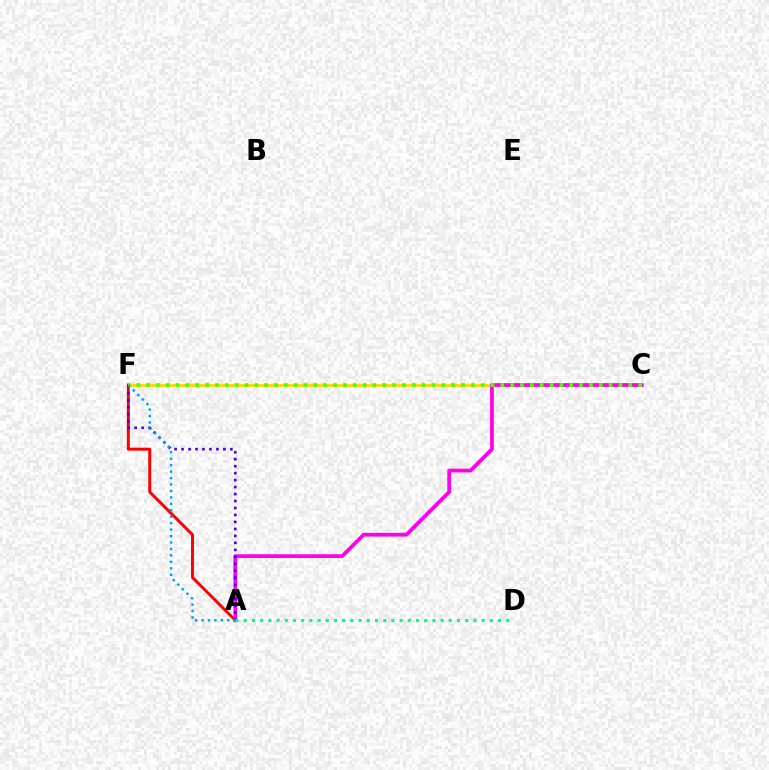{('C', 'F'): [{'color': '#ffd500', 'line_style': 'solid', 'thickness': 2.01}, {'color': '#4fff00', 'line_style': 'dotted', 'thickness': 2.67}], ('A', 'F'): [{'color': '#ff0000', 'line_style': 'solid', 'thickness': 2.13}, {'color': '#3700ff', 'line_style': 'dotted', 'thickness': 1.89}, {'color': '#009eff', 'line_style': 'dotted', 'thickness': 1.75}], ('A', 'C'): [{'color': '#ff00ed', 'line_style': 'solid', 'thickness': 2.69}], ('A', 'D'): [{'color': '#00ff86', 'line_style': 'dotted', 'thickness': 2.23}]}